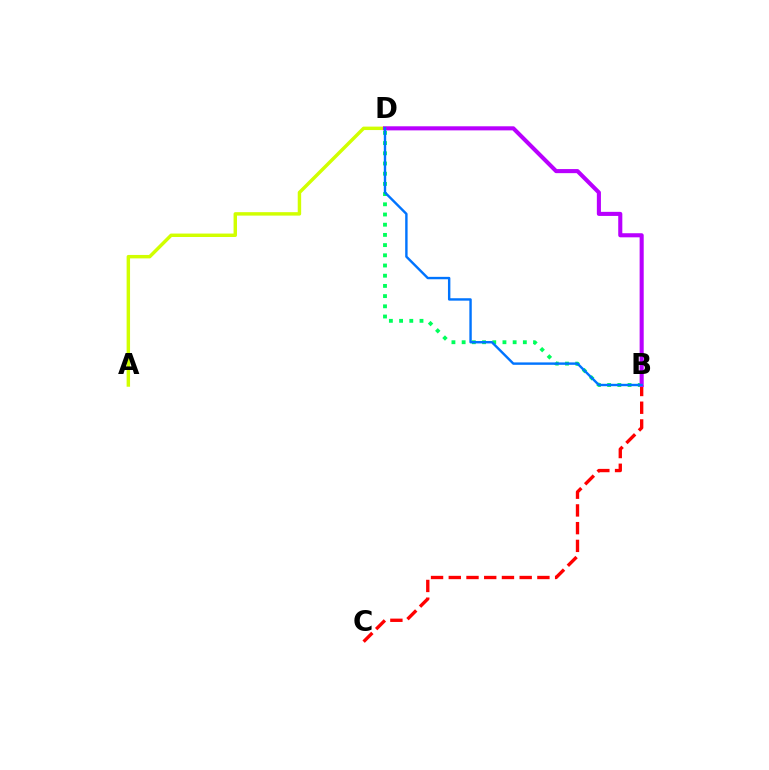{('B', 'D'): [{'color': '#00ff5c', 'line_style': 'dotted', 'thickness': 2.77}, {'color': '#b900ff', 'line_style': 'solid', 'thickness': 2.94}, {'color': '#0074ff', 'line_style': 'solid', 'thickness': 1.73}], ('A', 'D'): [{'color': '#d1ff00', 'line_style': 'solid', 'thickness': 2.48}], ('B', 'C'): [{'color': '#ff0000', 'line_style': 'dashed', 'thickness': 2.41}]}